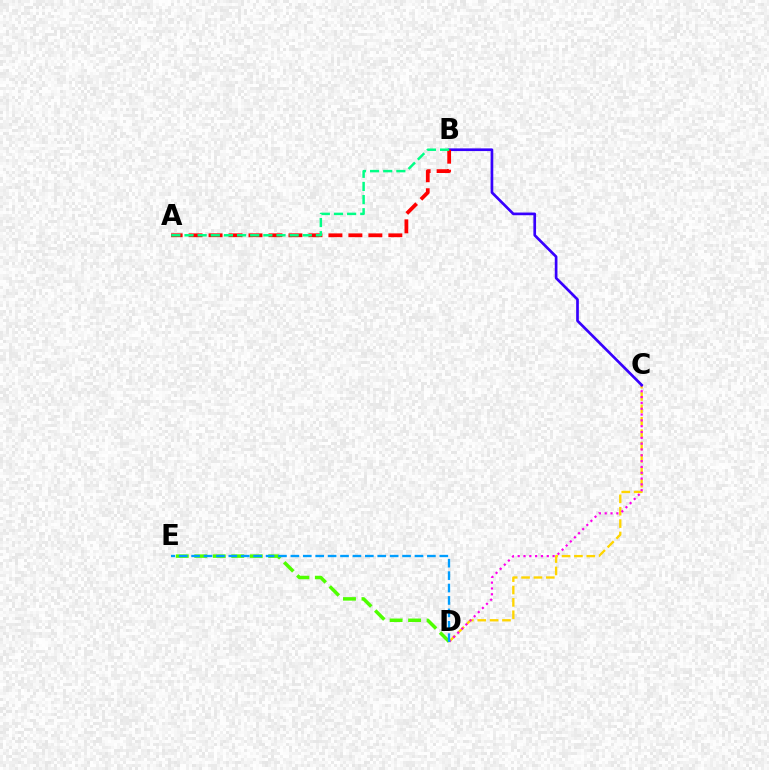{('C', 'D'): [{'color': '#ffd500', 'line_style': 'dashed', 'thickness': 1.68}, {'color': '#ff00ed', 'line_style': 'dotted', 'thickness': 1.58}], ('B', 'C'): [{'color': '#3700ff', 'line_style': 'solid', 'thickness': 1.93}], ('A', 'B'): [{'color': '#ff0000', 'line_style': 'dashed', 'thickness': 2.71}, {'color': '#00ff86', 'line_style': 'dashed', 'thickness': 1.79}], ('D', 'E'): [{'color': '#4fff00', 'line_style': 'dashed', 'thickness': 2.51}, {'color': '#009eff', 'line_style': 'dashed', 'thickness': 1.69}]}